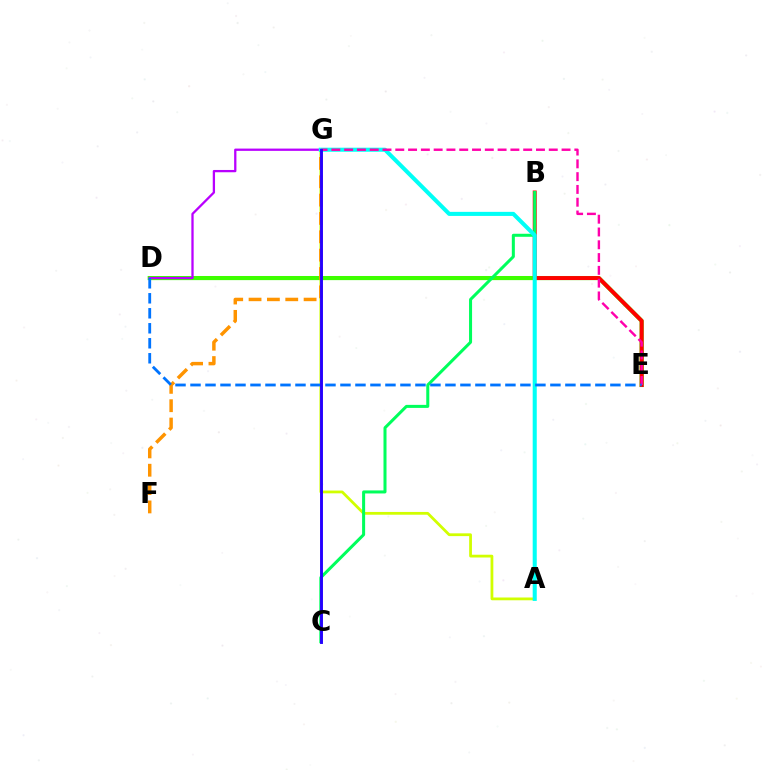{('A', 'G'): [{'color': '#d1ff00', 'line_style': 'solid', 'thickness': 2.0}, {'color': '#00fff6', 'line_style': 'solid', 'thickness': 2.93}], ('D', 'E'): [{'color': '#3dff00', 'line_style': 'solid', 'thickness': 2.97}, {'color': '#0074ff', 'line_style': 'dashed', 'thickness': 2.04}], ('D', 'G'): [{'color': '#b900ff', 'line_style': 'solid', 'thickness': 1.65}], ('F', 'G'): [{'color': '#ff9400', 'line_style': 'dashed', 'thickness': 2.49}], ('B', 'E'): [{'color': '#ff0000', 'line_style': 'solid', 'thickness': 2.85}], ('B', 'C'): [{'color': '#00ff5c', 'line_style': 'solid', 'thickness': 2.18}], ('E', 'G'): [{'color': '#ff00ac', 'line_style': 'dashed', 'thickness': 1.74}], ('C', 'G'): [{'color': '#2500ff', 'line_style': 'solid', 'thickness': 2.09}]}